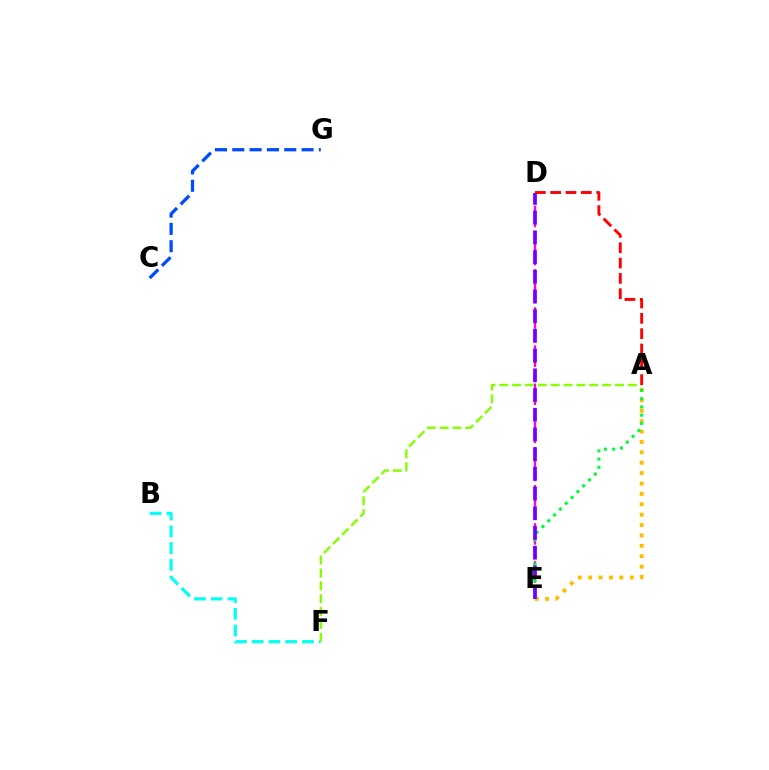{('B', 'F'): [{'color': '#00fff6', 'line_style': 'dashed', 'thickness': 2.28}], ('D', 'E'): [{'color': '#ff00cf', 'line_style': 'dashed', 'thickness': 1.73}, {'color': '#7200ff', 'line_style': 'dashed', 'thickness': 2.68}], ('A', 'E'): [{'color': '#ffbd00', 'line_style': 'dotted', 'thickness': 2.82}, {'color': '#00ff39', 'line_style': 'dotted', 'thickness': 2.24}], ('A', 'F'): [{'color': '#84ff00', 'line_style': 'dashed', 'thickness': 1.74}], ('C', 'G'): [{'color': '#004bff', 'line_style': 'dashed', 'thickness': 2.35}], ('A', 'D'): [{'color': '#ff0000', 'line_style': 'dashed', 'thickness': 2.08}]}